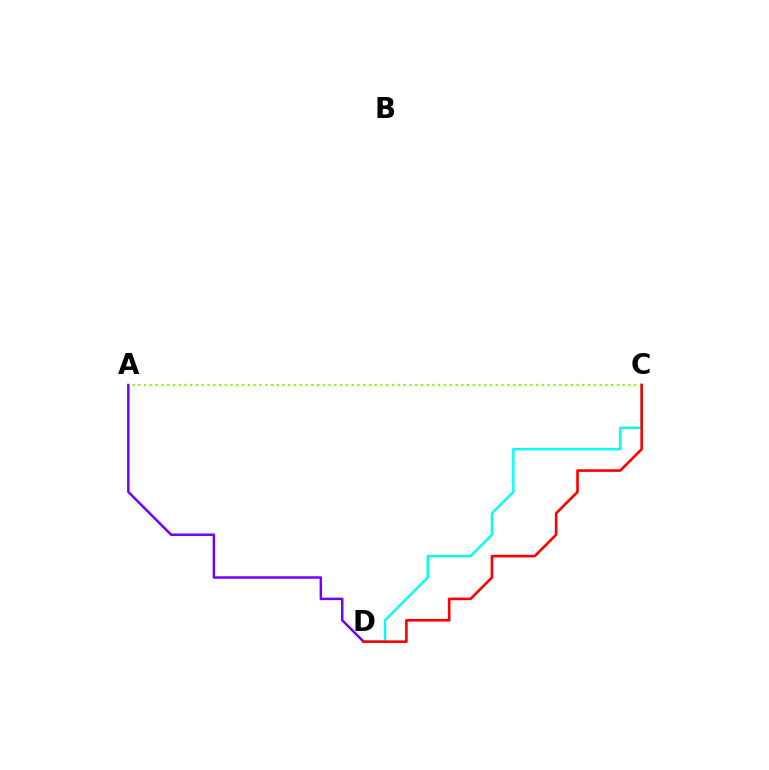{('C', 'D'): [{'color': '#00fff6', 'line_style': 'solid', 'thickness': 1.76}, {'color': '#ff0000', 'line_style': 'solid', 'thickness': 1.89}], ('A', 'C'): [{'color': '#84ff00', 'line_style': 'dotted', 'thickness': 1.57}], ('A', 'D'): [{'color': '#7200ff', 'line_style': 'solid', 'thickness': 1.78}]}